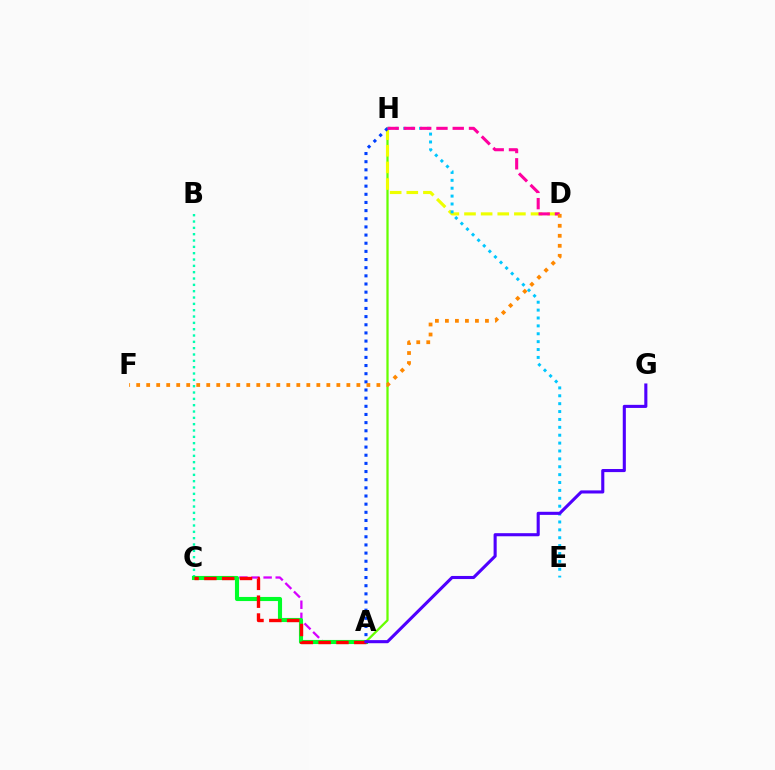{('B', 'C'): [{'color': '#00ffaf', 'line_style': 'dotted', 'thickness': 1.72}], ('A', 'H'): [{'color': '#66ff00', 'line_style': 'solid', 'thickness': 1.63}, {'color': '#003fff', 'line_style': 'dotted', 'thickness': 2.22}], ('D', 'H'): [{'color': '#eeff00', 'line_style': 'dashed', 'thickness': 2.26}, {'color': '#ff00a0', 'line_style': 'dashed', 'thickness': 2.21}], ('E', 'H'): [{'color': '#00c7ff', 'line_style': 'dotted', 'thickness': 2.14}], ('A', 'C'): [{'color': '#d600ff', 'line_style': 'dashed', 'thickness': 1.64}, {'color': '#00ff27', 'line_style': 'solid', 'thickness': 2.96}, {'color': '#ff0000', 'line_style': 'dashed', 'thickness': 2.42}], ('A', 'G'): [{'color': '#4f00ff', 'line_style': 'solid', 'thickness': 2.23}], ('D', 'F'): [{'color': '#ff8800', 'line_style': 'dotted', 'thickness': 2.72}]}